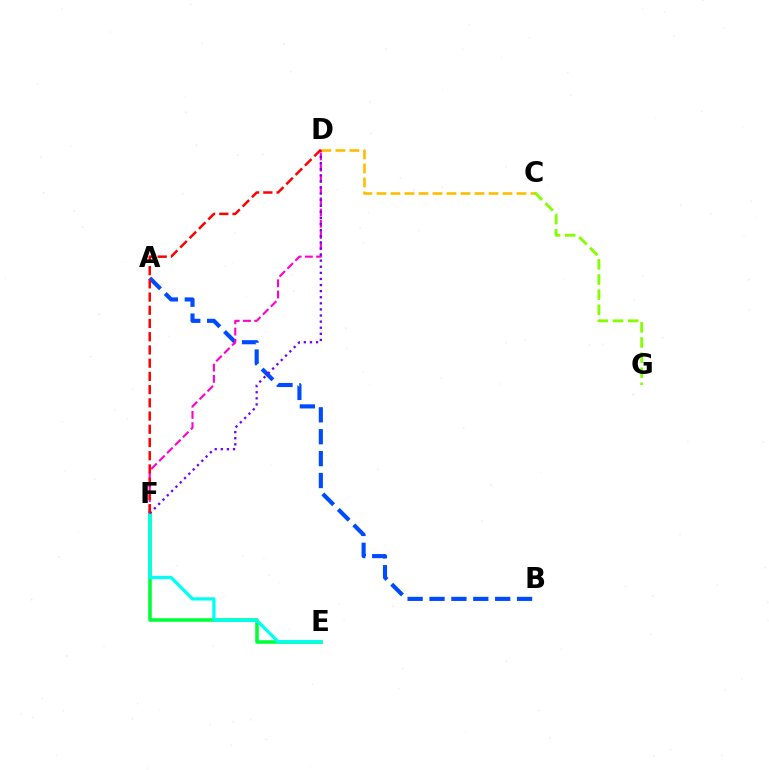{('A', 'B'): [{'color': '#004bff', 'line_style': 'dashed', 'thickness': 2.97}], ('E', 'F'): [{'color': '#00ff39', 'line_style': 'solid', 'thickness': 2.57}, {'color': '#00fff6', 'line_style': 'solid', 'thickness': 2.36}], ('D', 'F'): [{'color': '#ff00cf', 'line_style': 'dashed', 'thickness': 1.52}, {'color': '#7200ff', 'line_style': 'dotted', 'thickness': 1.66}, {'color': '#ff0000', 'line_style': 'dashed', 'thickness': 1.8}], ('C', 'D'): [{'color': '#ffbd00', 'line_style': 'dashed', 'thickness': 1.9}], ('C', 'G'): [{'color': '#84ff00', 'line_style': 'dashed', 'thickness': 2.05}]}